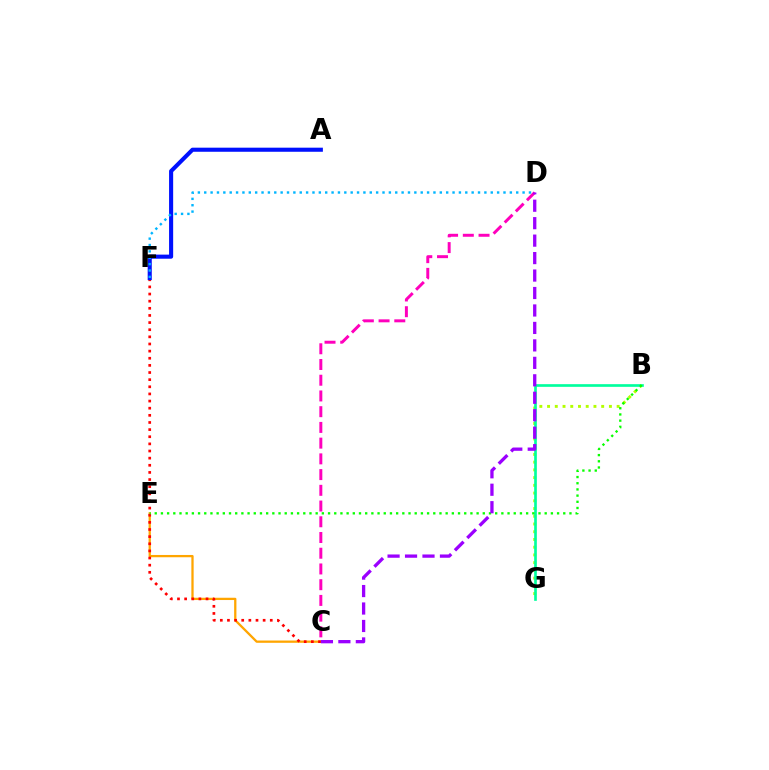{('C', 'E'): [{'color': '#ffa500', 'line_style': 'solid', 'thickness': 1.64}], ('C', 'D'): [{'color': '#ff00bd', 'line_style': 'dashed', 'thickness': 2.14}, {'color': '#9b00ff', 'line_style': 'dashed', 'thickness': 2.37}], ('C', 'F'): [{'color': '#ff0000', 'line_style': 'dotted', 'thickness': 1.94}], ('B', 'G'): [{'color': '#b3ff00', 'line_style': 'dotted', 'thickness': 2.1}, {'color': '#00ff9d', 'line_style': 'solid', 'thickness': 1.93}], ('A', 'F'): [{'color': '#0010ff', 'line_style': 'solid', 'thickness': 2.94}], ('D', 'F'): [{'color': '#00b5ff', 'line_style': 'dotted', 'thickness': 1.73}], ('B', 'E'): [{'color': '#08ff00', 'line_style': 'dotted', 'thickness': 1.68}]}